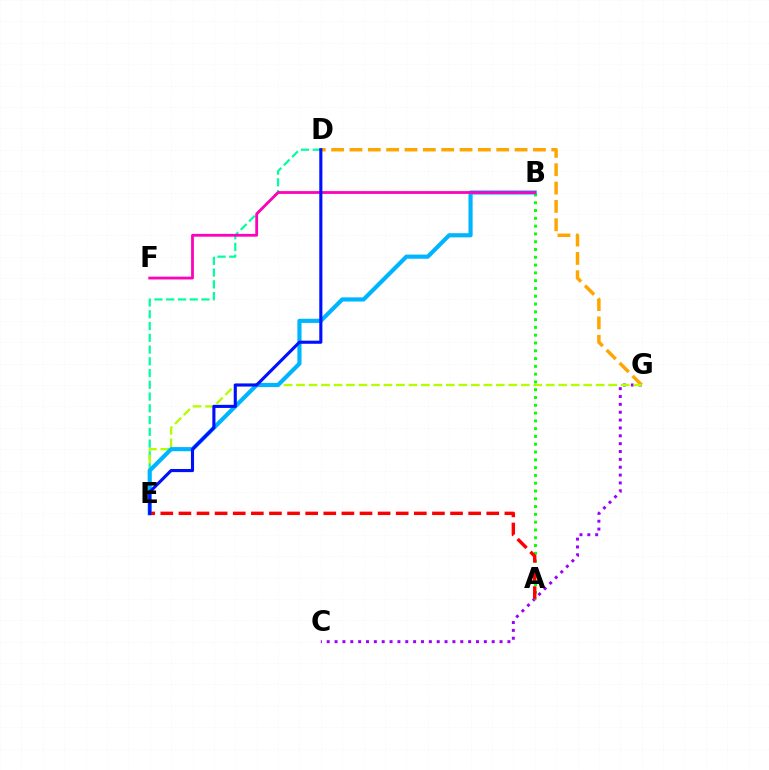{('C', 'G'): [{'color': '#9b00ff', 'line_style': 'dotted', 'thickness': 2.13}], ('D', 'E'): [{'color': '#00ff9d', 'line_style': 'dashed', 'thickness': 1.6}, {'color': '#0010ff', 'line_style': 'solid', 'thickness': 2.24}], ('D', 'G'): [{'color': '#ffa500', 'line_style': 'dashed', 'thickness': 2.49}], ('A', 'B'): [{'color': '#08ff00', 'line_style': 'dotted', 'thickness': 2.12}], ('E', 'G'): [{'color': '#b3ff00', 'line_style': 'dashed', 'thickness': 1.7}], ('B', 'E'): [{'color': '#00b5ff', 'line_style': 'solid', 'thickness': 2.99}], ('B', 'F'): [{'color': '#ff00bd', 'line_style': 'solid', 'thickness': 2.01}], ('A', 'E'): [{'color': '#ff0000', 'line_style': 'dashed', 'thickness': 2.46}]}